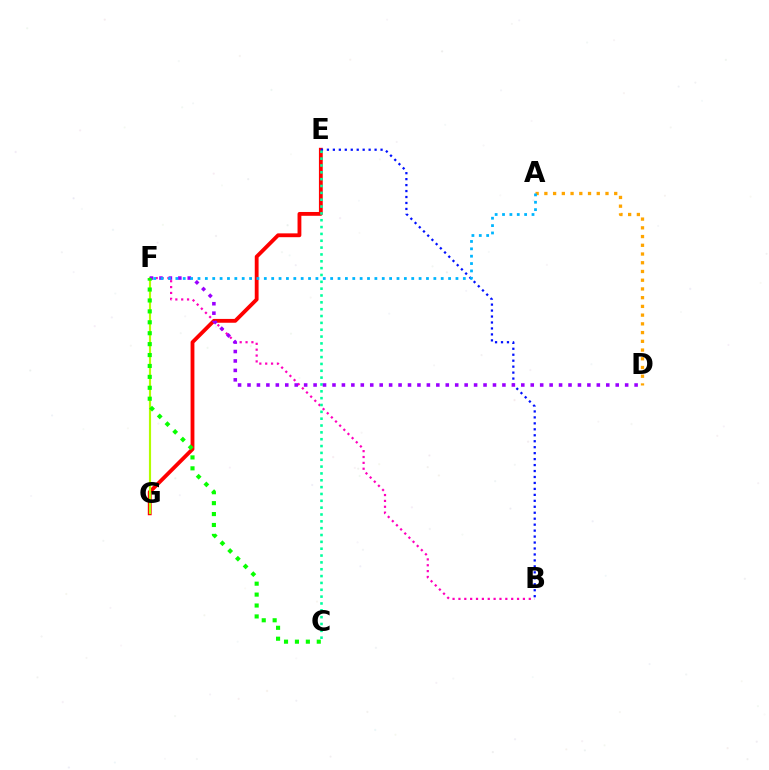{('B', 'F'): [{'color': '#ff00bd', 'line_style': 'dotted', 'thickness': 1.59}], ('E', 'G'): [{'color': '#ff0000', 'line_style': 'solid', 'thickness': 2.75}], ('F', 'G'): [{'color': '#b3ff00', 'line_style': 'solid', 'thickness': 1.55}], ('A', 'D'): [{'color': '#ffa500', 'line_style': 'dotted', 'thickness': 2.37}], ('B', 'E'): [{'color': '#0010ff', 'line_style': 'dotted', 'thickness': 1.62}], ('C', 'E'): [{'color': '#00ff9d', 'line_style': 'dotted', 'thickness': 1.86}], ('D', 'F'): [{'color': '#9b00ff', 'line_style': 'dotted', 'thickness': 2.57}], ('C', 'F'): [{'color': '#08ff00', 'line_style': 'dotted', 'thickness': 2.97}], ('A', 'F'): [{'color': '#00b5ff', 'line_style': 'dotted', 'thickness': 2.0}]}